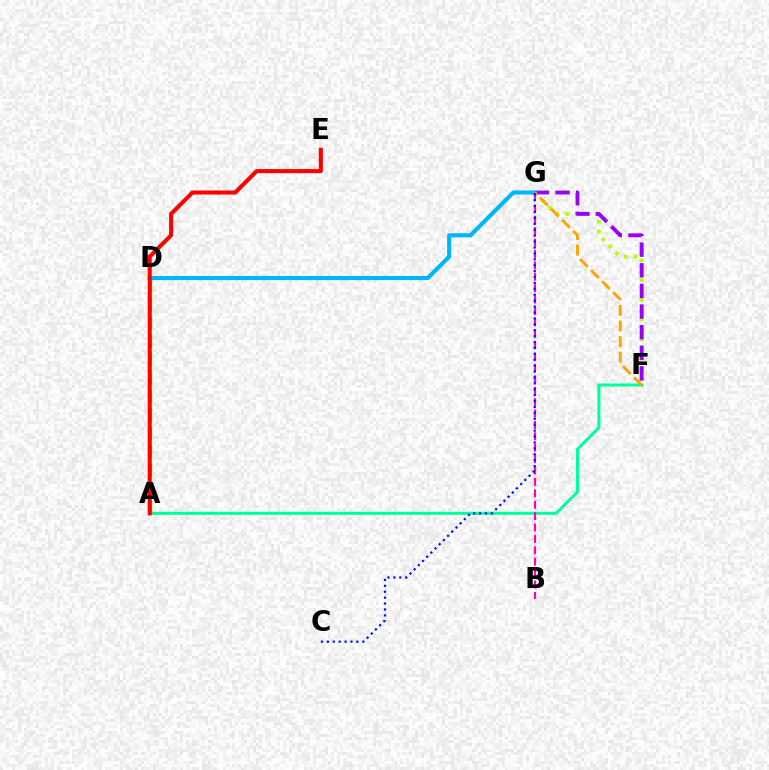{('F', 'G'): [{'color': '#b3ff00', 'line_style': 'dotted', 'thickness': 2.68}, {'color': '#9b00ff', 'line_style': 'dashed', 'thickness': 2.8}, {'color': '#ffa500', 'line_style': 'dashed', 'thickness': 2.12}], ('A', 'F'): [{'color': '#00ff9d', 'line_style': 'solid', 'thickness': 2.18}], ('A', 'D'): [{'color': '#08ff00', 'line_style': 'dashed', 'thickness': 2.5}], ('D', 'G'): [{'color': '#00b5ff', 'line_style': 'solid', 'thickness': 2.96}], ('A', 'E'): [{'color': '#ff0000', 'line_style': 'solid', 'thickness': 2.93}], ('B', 'G'): [{'color': '#ff00bd', 'line_style': 'dashed', 'thickness': 1.55}], ('C', 'G'): [{'color': '#0010ff', 'line_style': 'dotted', 'thickness': 1.61}]}